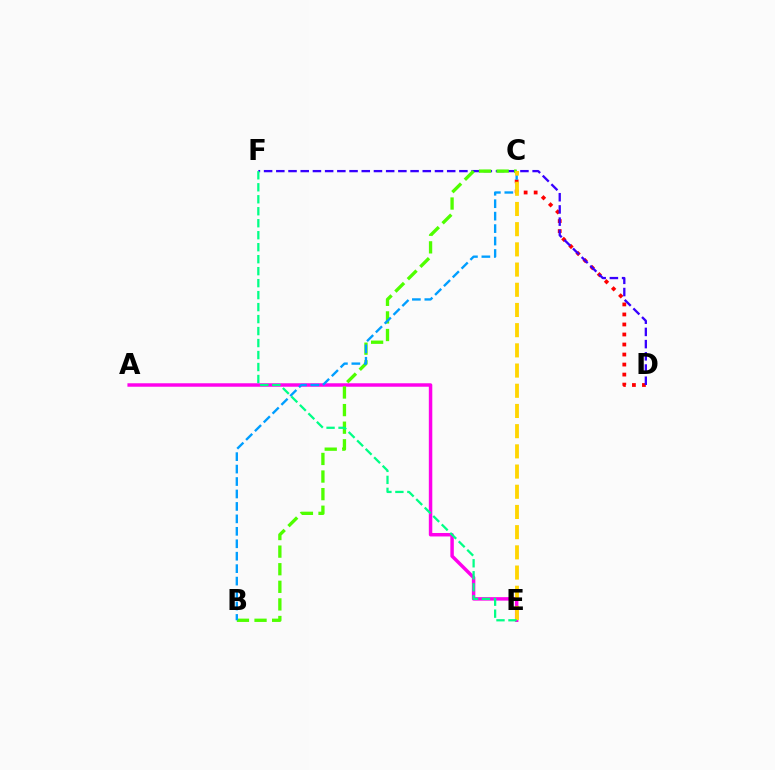{('C', 'D'): [{'color': '#ff0000', 'line_style': 'dotted', 'thickness': 2.72}], ('A', 'E'): [{'color': '#ff00ed', 'line_style': 'solid', 'thickness': 2.5}], ('D', 'F'): [{'color': '#3700ff', 'line_style': 'dashed', 'thickness': 1.66}], ('B', 'C'): [{'color': '#4fff00', 'line_style': 'dashed', 'thickness': 2.39}, {'color': '#009eff', 'line_style': 'dashed', 'thickness': 1.69}], ('C', 'E'): [{'color': '#ffd500', 'line_style': 'dashed', 'thickness': 2.74}], ('E', 'F'): [{'color': '#00ff86', 'line_style': 'dashed', 'thickness': 1.63}]}